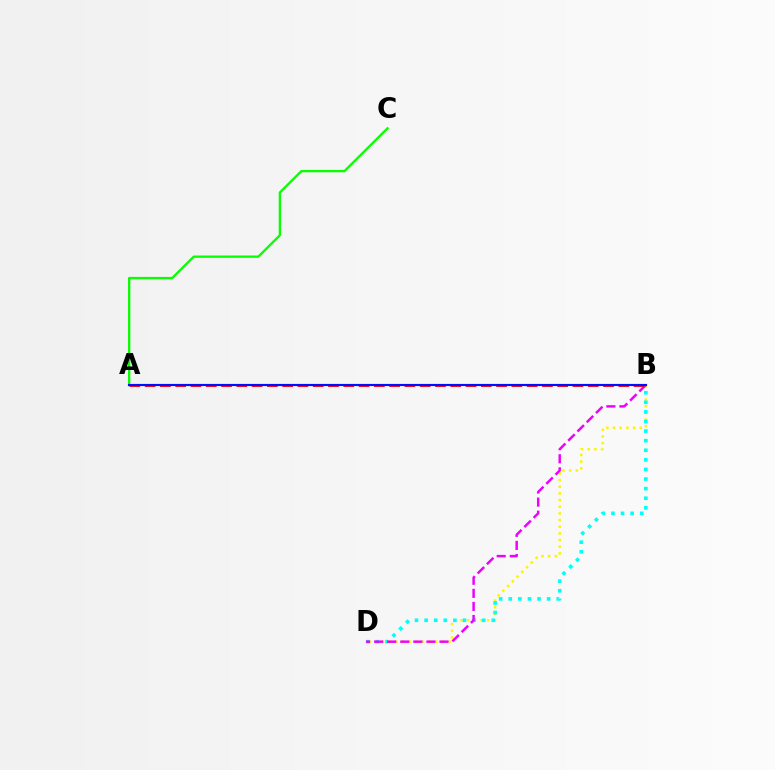{('B', 'D'): [{'color': '#fcf500', 'line_style': 'dotted', 'thickness': 1.81}, {'color': '#00fff6', 'line_style': 'dotted', 'thickness': 2.61}, {'color': '#ee00ff', 'line_style': 'dashed', 'thickness': 1.78}], ('A', 'C'): [{'color': '#08ff00', 'line_style': 'solid', 'thickness': 1.67}], ('A', 'B'): [{'color': '#ff0000', 'line_style': 'dashed', 'thickness': 2.08}, {'color': '#0010ff', 'line_style': 'solid', 'thickness': 1.55}]}